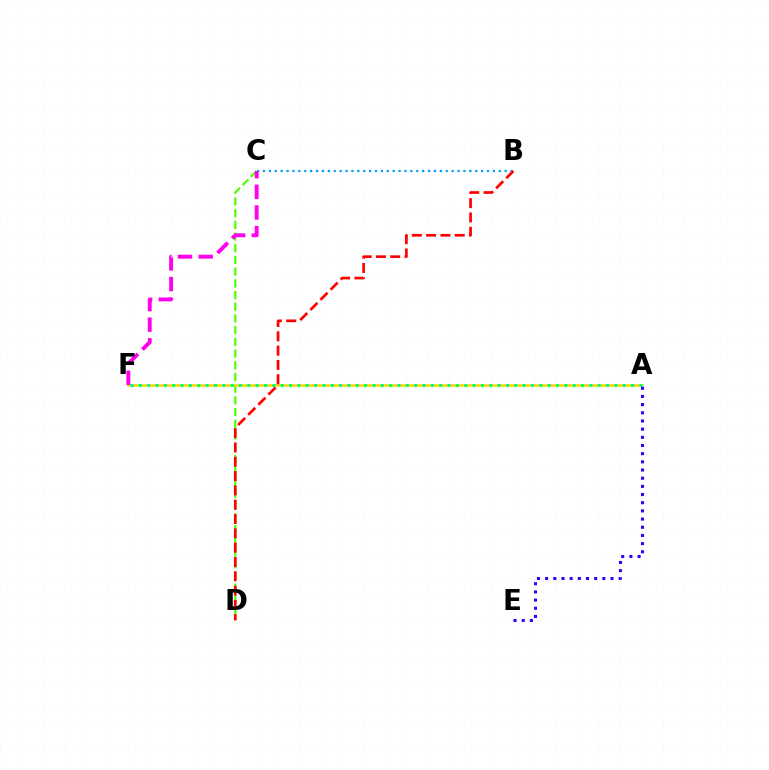{('B', 'C'): [{'color': '#009eff', 'line_style': 'dotted', 'thickness': 1.6}], ('C', 'D'): [{'color': '#4fff00', 'line_style': 'dashed', 'thickness': 1.59}], ('A', 'F'): [{'color': '#ffd500', 'line_style': 'solid', 'thickness': 1.86}, {'color': '#00ff86', 'line_style': 'dotted', 'thickness': 2.27}], ('C', 'F'): [{'color': '#ff00ed', 'line_style': 'dashed', 'thickness': 2.81}], ('B', 'D'): [{'color': '#ff0000', 'line_style': 'dashed', 'thickness': 1.94}], ('A', 'E'): [{'color': '#3700ff', 'line_style': 'dotted', 'thickness': 2.22}]}